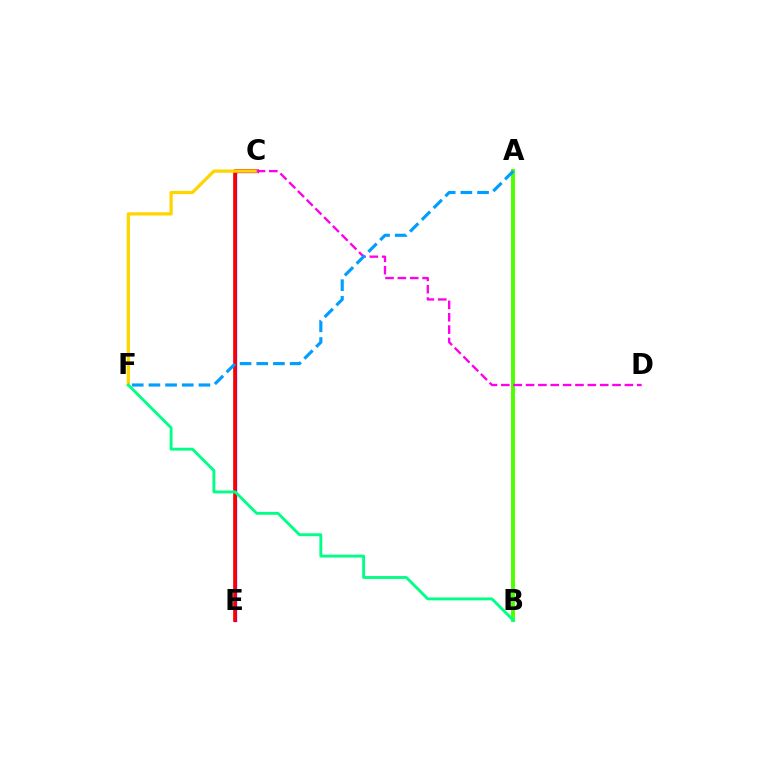{('C', 'E'): [{'color': '#3700ff', 'line_style': 'solid', 'thickness': 2.35}, {'color': '#ff0000', 'line_style': 'solid', 'thickness': 2.62}], ('C', 'F'): [{'color': '#ffd500', 'line_style': 'solid', 'thickness': 2.35}], ('A', 'B'): [{'color': '#4fff00', 'line_style': 'solid', 'thickness': 2.84}], ('C', 'D'): [{'color': '#ff00ed', 'line_style': 'dashed', 'thickness': 1.68}], ('B', 'F'): [{'color': '#00ff86', 'line_style': 'solid', 'thickness': 2.07}], ('A', 'F'): [{'color': '#009eff', 'line_style': 'dashed', 'thickness': 2.26}]}